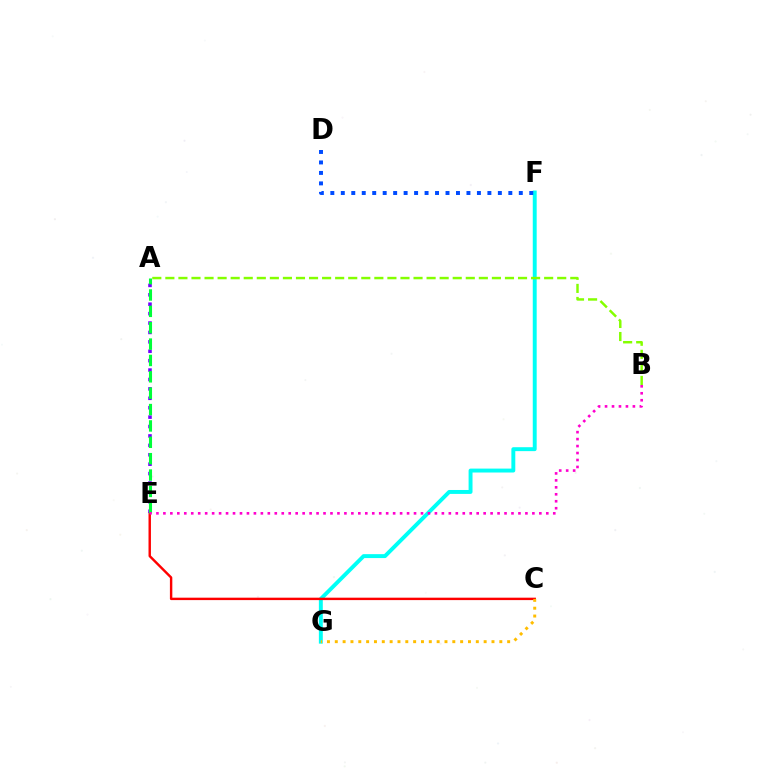{('F', 'G'): [{'color': '#00fff6', 'line_style': 'solid', 'thickness': 2.82}], ('A', 'B'): [{'color': '#84ff00', 'line_style': 'dashed', 'thickness': 1.77}], ('C', 'E'): [{'color': '#ff0000', 'line_style': 'solid', 'thickness': 1.74}], ('D', 'F'): [{'color': '#004bff', 'line_style': 'dotted', 'thickness': 2.84}], ('A', 'E'): [{'color': '#7200ff', 'line_style': 'dotted', 'thickness': 2.56}, {'color': '#00ff39', 'line_style': 'dashed', 'thickness': 2.22}], ('B', 'E'): [{'color': '#ff00cf', 'line_style': 'dotted', 'thickness': 1.89}], ('C', 'G'): [{'color': '#ffbd00', 'line_style': 'dotted', 'thickness': 2.13}]}